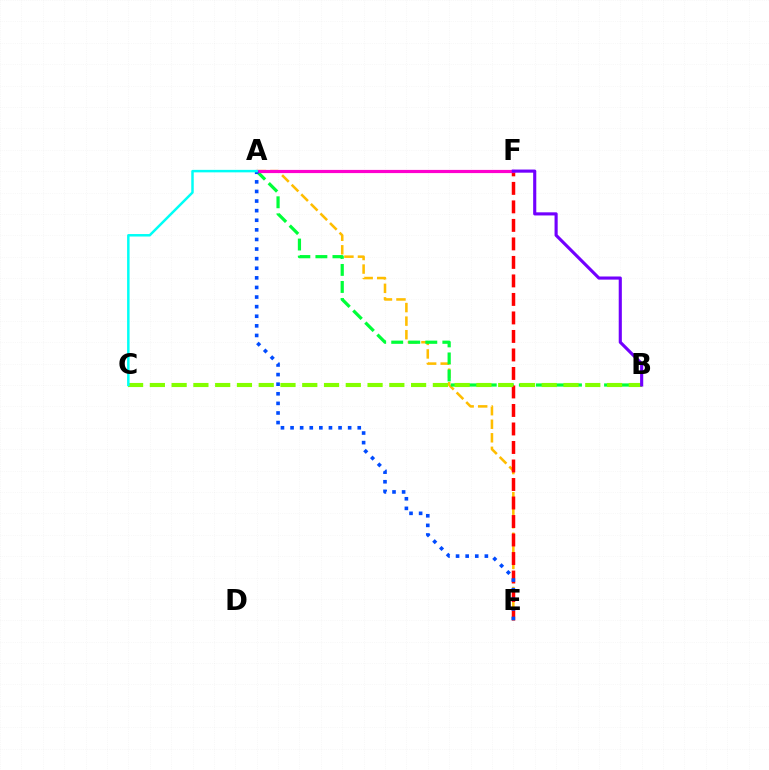{('A', 'E'): [{'color': '#ffbd00', 'line_style': 'dashed', 'thickness': 1.84}, {'color': '#004bff', 'line_style': 'dotted', 'thickness': 2.61}], ('A', 'B'): [{'color': '#00ff39', 'line_style': 'dashed', 'thickness': 2.31}], ('E', 'F'): [{'color': '#ff0000', 'line_style': 'dashed', 'thickness': 2.51}], ('A', 'F'): [{'color': '#ff00cf', 'line_style': 'solid', 'thickness': 2.29}], ('B', 'C'): [{'color': '#84ff00', 'line_style': 'dashed', 'thickness': 2.96}], ('B', 'F'): [{'color': '#7200ff', 'line_style': 'solid', 'thickness': 2.25}], ('A', 'C'): [{'color': '#00fff6', 'line_style': 'solid', 'thickness': 1.79}]}